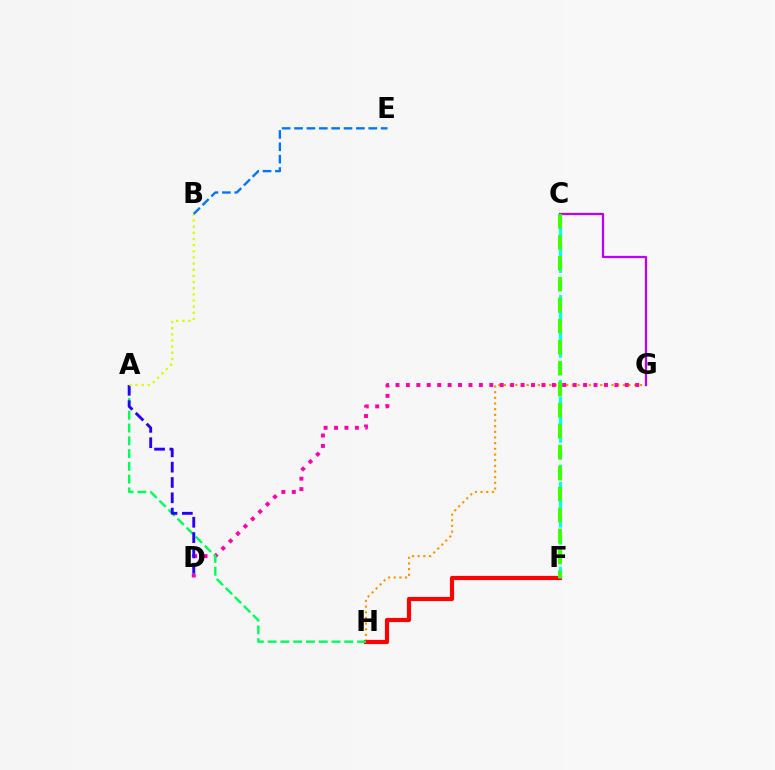{('G', 'H'): [{'color': '#ff9400', 'line_style': 'dotted', 'thickness': 1.54}], ('D', 'G'): [{'color': '#ff00ac', 'line_style': 'dotted', 'thickness': 2.83}], ('F', 'H'): [{'color': '#ff0000', 'line_style': 'solid', 'thickness': 2.99}], ('C', 'G'): [{'color': '#b900ff', 'line_style': 'solid', 'thickness': 1.63}], ('A', 'H'): [{'color': '#00ff5c', 'line_style': 'dashed', 'thickness': 1.73}], ('C', 'F'): [{'color': '#00fff6', 'line_style': 'dashed', 'thickness': 2.31}, {'color': '#3dff00', 'line_style': 'dashed', 'thickness': 2.85}], ('A', 'D'): [{'color': '#2500ff', 'line_style': 'dashed', 'thickness': 2.08}], ('A', 'B'): [{'color': '#d1ff00', 'line_style': 'dotted', 'thickness': 1.67}], ('B', 'E'): [{'color': '#0074ff', 'line_style': 'dashed', 'thickness': 1.68}]}